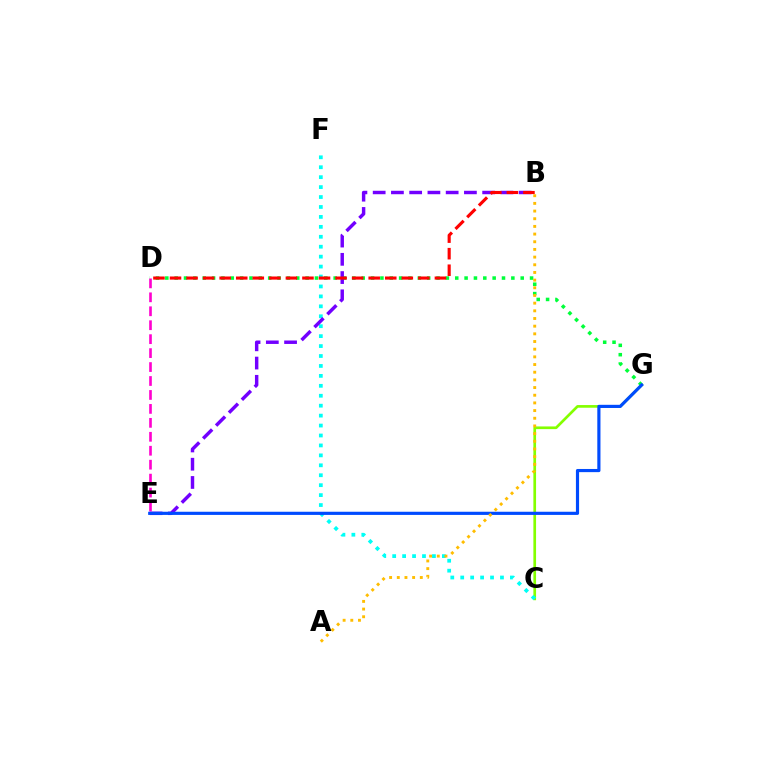{('C', 'G'): [{'color': '#84ff00', 'line_style': 'solid', 'thickness': 1.93}], ('C', 'F'): [{'color': '#00fff6', 'line_style': 'dotted', 'thickness': 2.7}], ('D', 'G'): [{'color': '#00ff39', 'line_style': 'dotted', 'thickness': 2.54}], ('B', 'E'): [{'color': '#7200ff', 'line_style': 'dashed', 'thickness': 2.48}], ('D', 'E'): [{'color': '#ff00cf', 'line_style': 'dashed', 'thickness': 1.89}], ('E', 'G'): [{'color': '#004bff', 'line_style': 'solid', 'thickness': 2.28}], ('A', 'B'): [{'color': '#ffbd00', 'line_style': 'dotted', 'thickness': 2.09}], ('B', 'D'): [{'color': '#ff0000', 'line_style': 'dashed', 'thickness': 2.25}]}